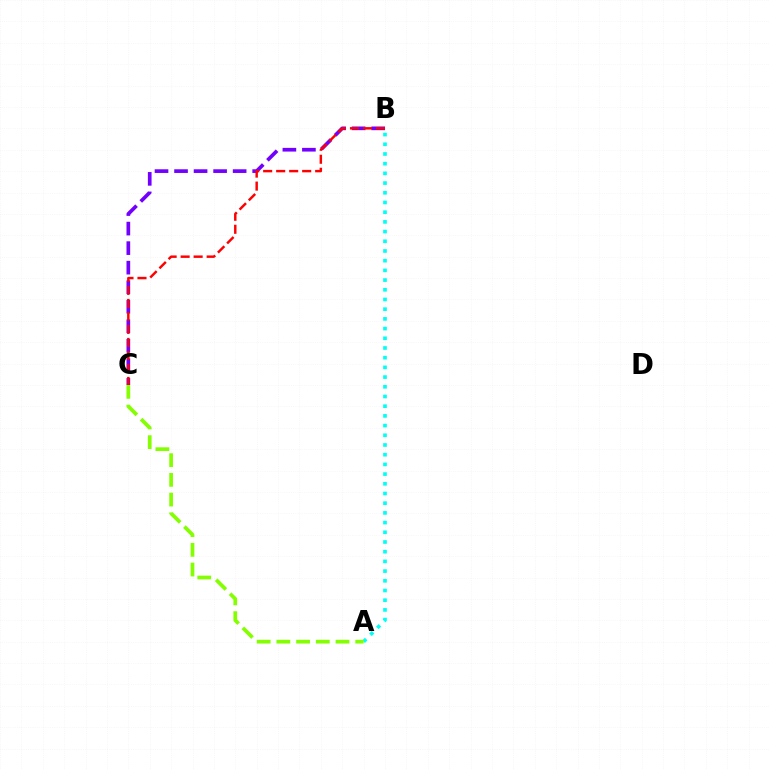{('B', 'C'): [{'color': '#7200ff', 'line_style': 'dashed', 'thickness': 2.65}, {'color': '#ff0000', 'line_style': 'dashed', 'thickness': 1.77}], ('A', 'B'): [{'color': '#00fff6', 'line_style': 'dotted', 'thickness': 2.64}], ('A', 'C'): [{'color': '#84ff00', 'line_style': 'dashed', 'thickness': 2.68}]}